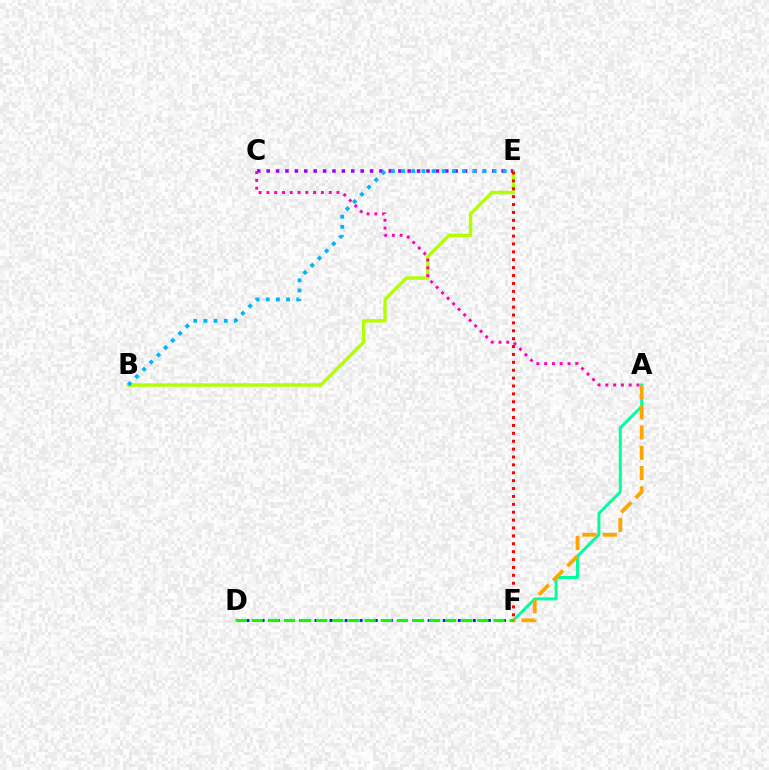{('B', 'E'): [{'color': '#b3ff00', 'line_style': 'solid', 'thickness': 2.47}, {'color': '#00b5ff', 'line_style': 'dotted', 'thickness': 2.76}], ('A', 'F'): [{'color': '#00ff9d', 'line_style': 'solid', 'thickness': 2.15}, {'color': '#ffa500', 'line_style': 'dashed', 'thickness': 2.75}], ('C', 'E'): [{'color': '#9b00ff', 'line_style': 'dotted', 'thickness': 2.55}], ('D', 'F'): [{'color': '#0010ff', 'line_style': 'dotted', 'thickness': 2.05}, {'color': '#08ff00', 'line_style': 'dashed', 'thickness': 2.19}], ('E', 'F'): [{'color': '#ff0000', 'line_style': 'dotted', 'thickness': 2.14}], ('A', 'C'): [{'color': '#ff00bd', 'line_style': 'dotted', 'thickness': 2.12}]}